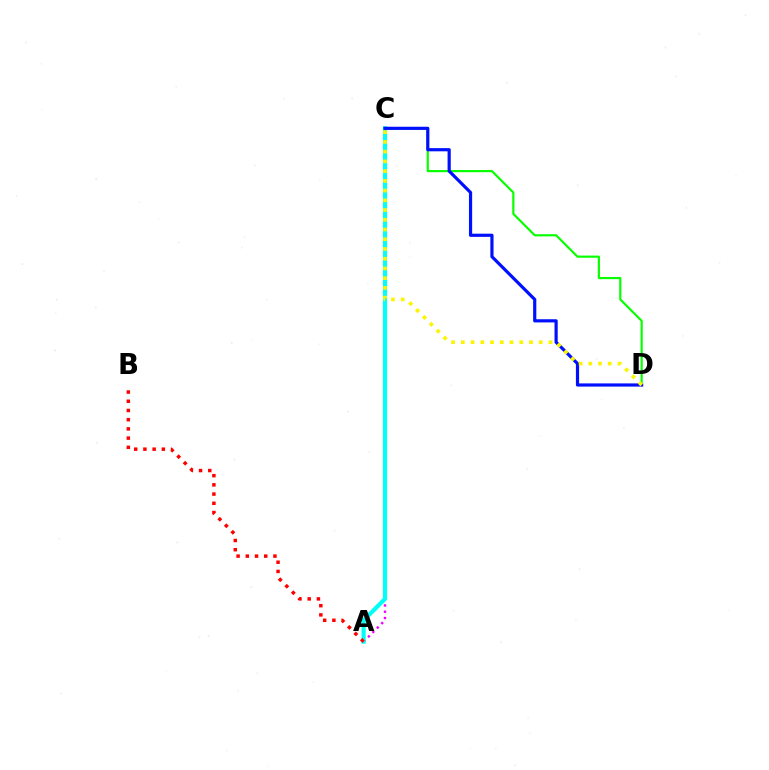{('A', 'C'): [{'color': '#ee00ff', 'line_style': 'dotted', 'thickness': 1.7}, {'color': '#00fff6', 'line_style': 'solid', 'thickness': 2.99}], ('C', 'D'): [{'color': '#08ff00', 'line_style': 'solid', 'thickness': 1.57}, {'color': '#0010ff', 'line_style': 'solid', 'thickness': 2.29}, {'color': '#fcf500', 'line_style': 'dotted', 'thickness': 2.65}], ('A', 'B'): [{'color': '#ff0000', 'line_style': 'dotted', 'thickness': 2.5}]}